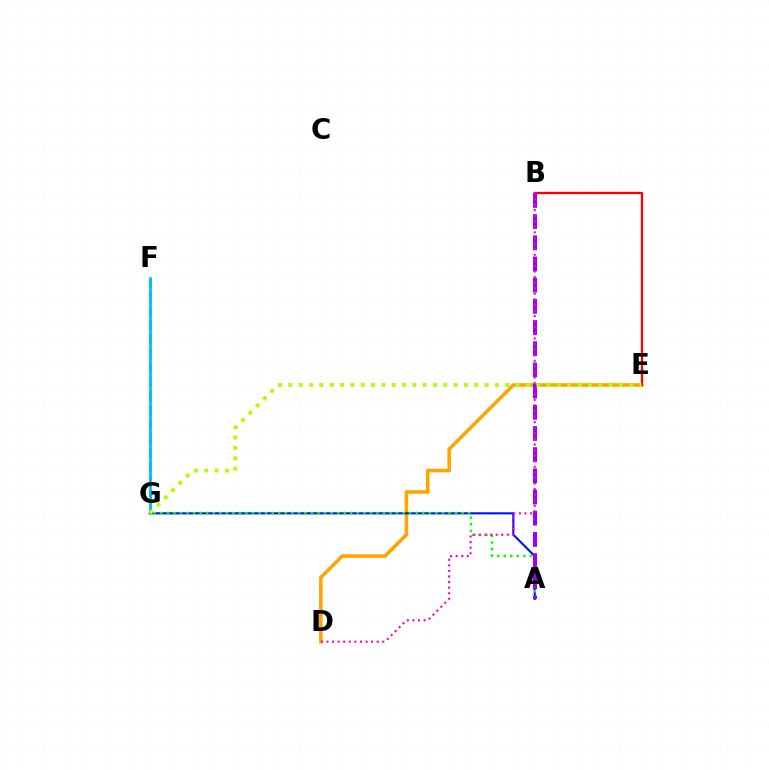{('D', 'E'): [{'color': '#ffa500', 'line_style': 'solid', 'thickness': 2.57}], ('A', 'G'): [{'color': '#0010ff', 'line_style': 'solid', 'thickness': 1.52}, {'color': '#08ff00', 'line_style': 'dotted', 'thickness': 1.78}], ('B', 'E'): [{'color': '#ff0000', 'line_style': 'solid', 'thickness': 1.66}], ('F', 'G'): [{'color': '#00ff9d', 'line_style': 'dashed', 'thickness': 1.91}, {'color': '#00b5ff', 'line_style': 'solid', 'thickness': 1.87}], ('A', 'B'): [{'color': '#9b00ff', 'line_style': 'dashed', 'thickness': 2.88}], ('E', 'G'): [{'color': '#b3ff00', 'line_style': 'dotted', 'thickness': 2.81}], ('B', 'D'): [{'color': '#ff00bd', 'line_style': 'dotted', 'thickness': 1.52}]}